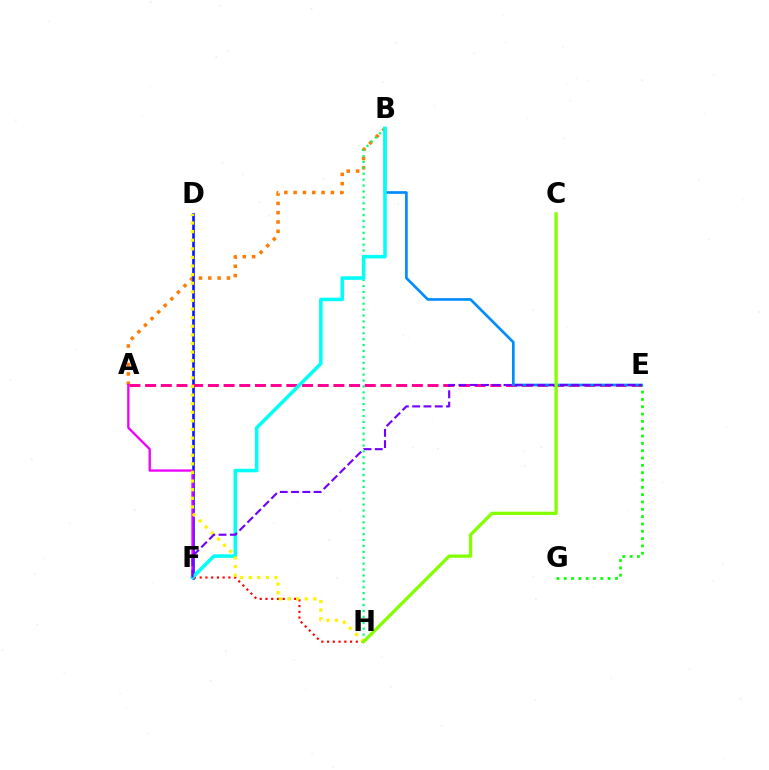{('A', 'B'): [{'color': '#ff7c00', 'line_style': 'dotted', 'thickness': 2.53}], ('D', 'F'): [{'color': '#0010ff', 'line_style': 'solid', 'thickness': 1.86}], ('B', 'H'): [{'color': '#00ff74', 'line_style': 'dotted', 'thickness': 1.61}], ('A', 'F'): [{'color': '#ee00ff', 'line_style': 'solid', 'thickness': 1.66}], ('A', 'E'): [{'color': '#ff0094', 'line_style': 'dashed', 'thickness': 2.13}], ('F', 'H'): [{'color': '#ff0000', 'line_style': 'dotted', 'thickness': 1.56}], ('B', 'E'): [{'color': '#008cff', 'line_style': 'solid', 'thickness': 1.92}], ('B', 'F'): [{'color': '#00fff6', 'line_style': 'solid', 'thickness': 2.55}], ('E', 'G'): [{'color': '#08ff00', 'line_style': 'dotted', 'thickness': 1.99}], ('D', 'H'): [{'color': '#fcf500', 'line_style': 'dotted', 'thickness': 2.34}], ('E', 'F'): [{'color': '#7200ff', 'line_style': 'dashed', 'thickness': 1.53}], ('C', 'H'): [{'color': '#84ff00', 'line_style': 'solid', 'thickness': 2.36}]}